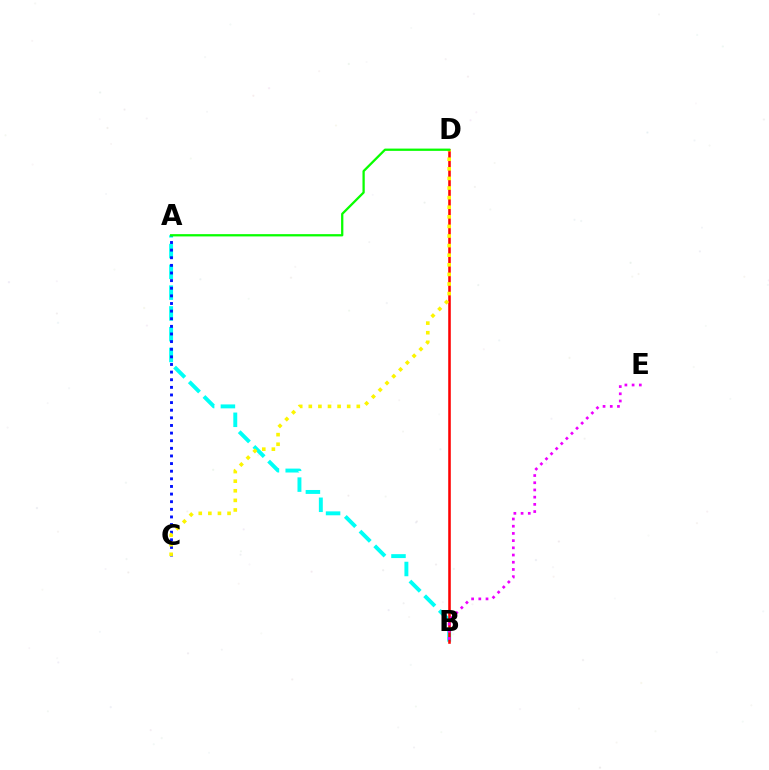{('A', 'B'): [{'color': '#00fff6', 'line_style': 'dashed', 'thickness': 2.82}], ('A', 'C'): [{'color': '#0010ff', 'line_style': 'dotted', 'thickness': 2.07}], ('B', 'D'): [{'color': '#ff0000', 'line_style': 'solid', 'thickness': 1.84}], ('B', 'E'): [{'color': '#ee00ff', 'line_style': 'dotted', 'thickness': 1.96}], ('C', 'D'): [{'color': '#fcf500', 'line_style': 'dotted', 'thickness': 2.61}], ('A', 'D'): [{'color': '#08ff00', 'line_style': 'solid', 'thickness': 1.64}]}